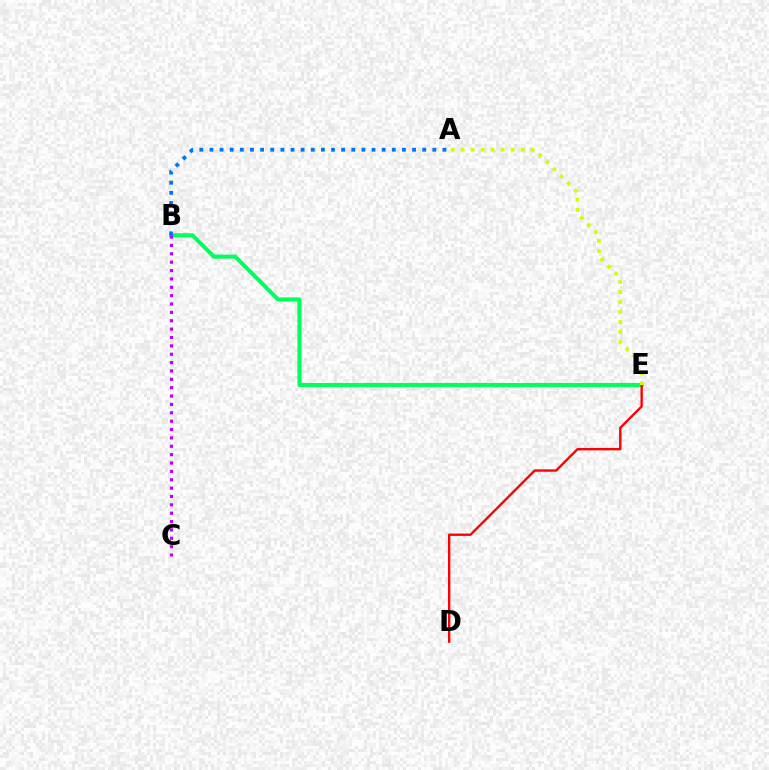{('B', 'E'): [{'color': '#00ff5c', 'line_style': 'solid', 'thickness': 2.9}], ('D', 'E'): [{'color': '#ff0000', 'line_style': 'solid', 'thickness': 1.7}], ('A', 'E'): [{'color': '#d1ff00', 'line_style': 'dotted', 'thickness': 2.72}], ('A', 'B'): [{'color': '#0074ff', 'line_style': 'dotted', 'thickness': 2.75}], ('B', 'C'): [{'color': '#b900ff', 'line_style': 'dotted', 'thickness': 2.27}]}